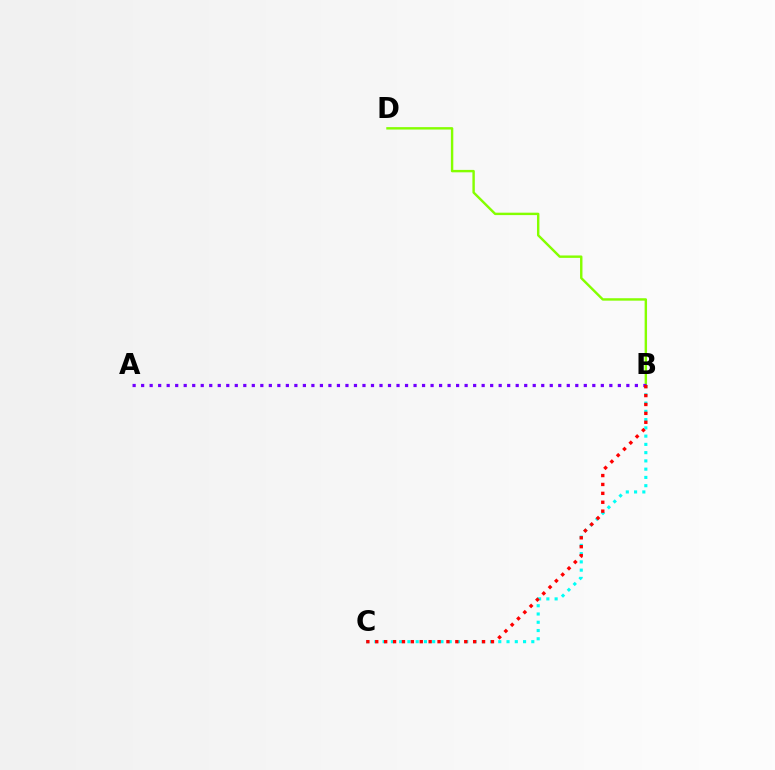{('B', 'C'): [{'color': '#00fff6', 'line_style': 'dotted', 'thickness': 2.24}, {'color': '#ff0000', 'line_style': 'dotted', 'thickness': 2.42}], ('B', 'D'): [{'color': '#84ff00', 'line_style': 'solid', 'thickness': 1.74}], ('A', 'B'): [{'color': '#7200ff', 'line_style': 'dotted', 'thickness': 2.31}]}